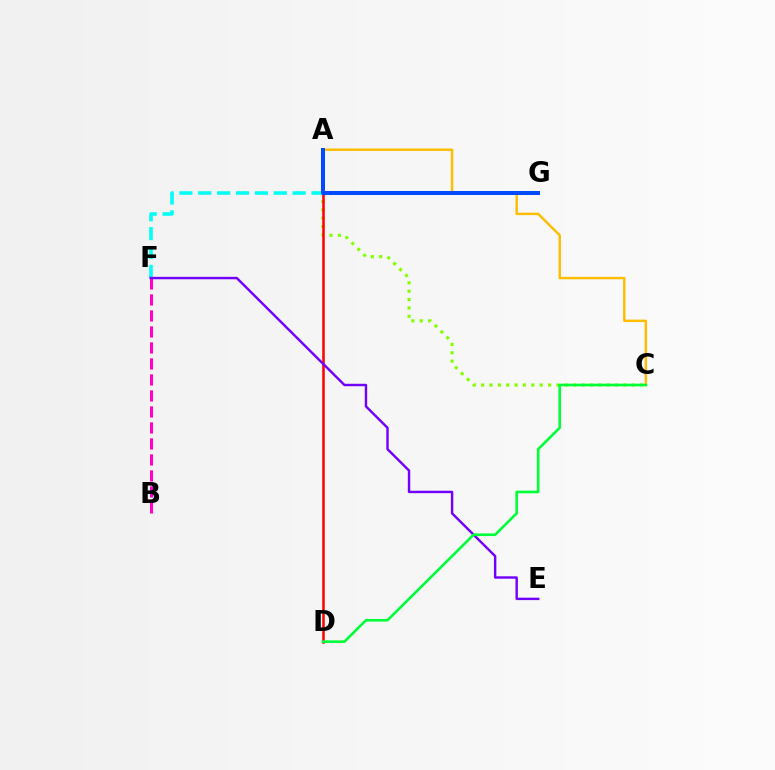{('A', 'C'): [{'color': '#84ff00', 'line_style': 'dotted', 'thickness': 2.27}, {'color': '#ffbd00', 'line_style': 'solid', 'thickness': 1.76}], ('F', 'G'): [{'color': '#00fff6', 'line_style': 'dashed', 'thickness': 2.57}], ('B', 'F'): [{'color': '#ff00cf', 'line_style': 'dashed', 'thickness': 2.17}], ('A', 'D'): [{'color': '#ff0000', 'line_style': 'solid', 'thickness': 1.82}], ('E', 'F'): [{'color': '#7200ff', 'line_style': 'solid', 'thickness': 1.74}], ('C', 'D'): [{'color': '#00ff39', 'line_style': 'solid', 'thickness': 1.89}], ('A', 'G'): [{'color': '#004bff', 'line_style': 'solid', 'thickness': 2.89}]}